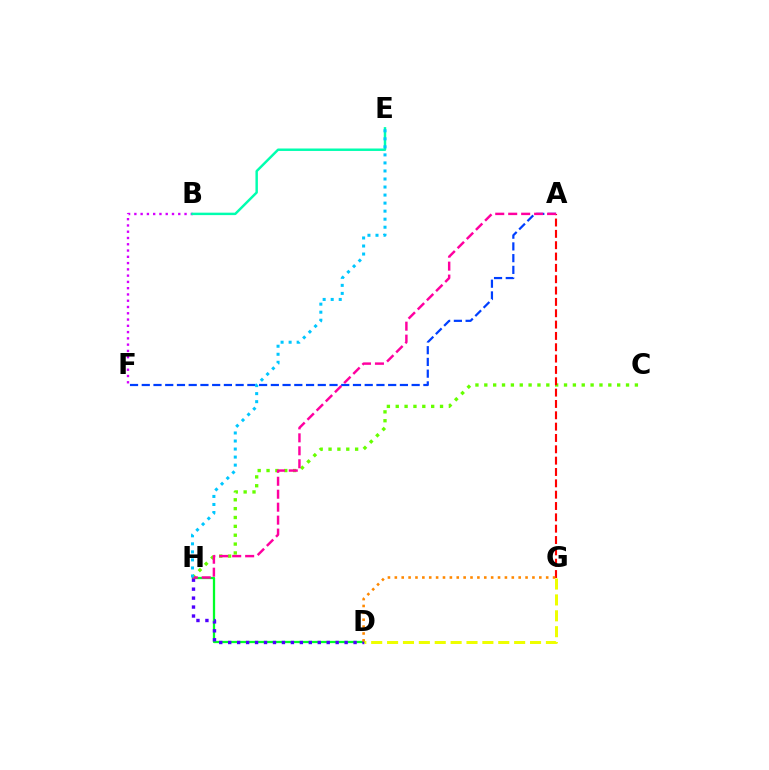{('C', 'H'): [{'color': '#66ff00', 'line_style': 'dotted', 'thickness': 2.41}], ('A', 'G'): [{'color': '#ff0000', 'line_style': 'dashed', 'thickness': 1.54}], ('B', 'F'): [{'color': '#d600ff', 'line_style': 'dotted', 'thickness': 1.7}], ('D', 'H'): [{'color': '#00ff27', 'line_style': 'solid', 'thickness': 1.64}, {'color': '#4f00ff', 'line_style': 'dotted', 'thickness': 2.43}], ('A', 'F'): [{'color': '#003fff', 'line_style': 'dashed', 'thickness': 1.59}], ('B', 'E'): [{'color': '#00ffaf', 'line_style': 'solid', 'thickness': 1.76}], ('A', 'H'): [{'color': '#ff00a0', 'line_style': 'dashed', 'thickness': 1.76}], ('E', 'H'): [{'color': '#00c7ff', 'line_style': 'dotted', 'thickness': 2.18}], ('D', 'G'): [{'color': '#ff8800', 'line_style': 'dotted', 'thickness': 1.87}, {'color': '#eeff00', 'line_style': 'dashed', 'thickness': 2.16}]}